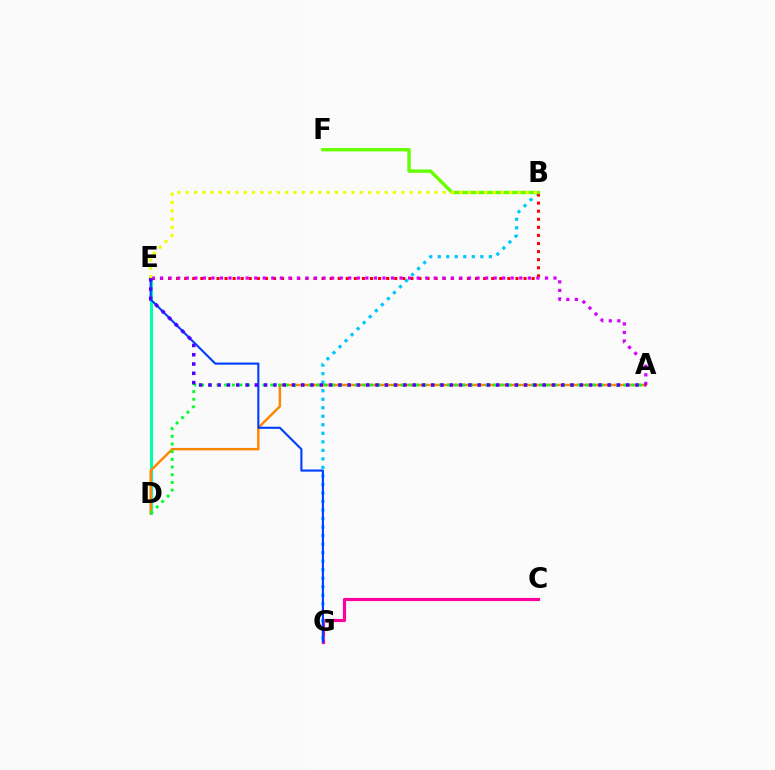{('D', 'E'): [{'color': '#00ffaf', 'line_style': 'solid', 'thickness': 2.19}], ('C', 'G'): [{'color': '#ff00a0', 'line_style': 'solid', 'thickness': 2.28}], ('A', 'D'): [{'color': '#ff8800', 'line_style': 'solid', 'thickness': 1.77}, {'color': '#00ff27', 'line_style': 'dotted', 'thickness': 2.09}], ('B', 'G'): [{'color': '#00c7ff', 'line_style': 'dotted', 'thickness': 2.32}], ('B', 'E'): [{'color': '#ff0000', 'line_style': 'dotted', 'thickness': 2.2}, {'color': '#eeff00', 'line_style': 'dotted', 'thickness': 2.25}], ('B', 'F'): [{'color': '#66ff00', 'line_style': 'solid', 'thickness': 2.44}], ('E', 'G'): [{'color': '#003fff', 'line_style': 'solid', 'thickness': 1.53}], ('A', 'E'): [{'color': '#d600ff', 'line_style': 'dotted', 'thickness': 2.32}, {'color': '#4f00ff', 'line_style': 'dotted', 'thickness': 2.52}]}